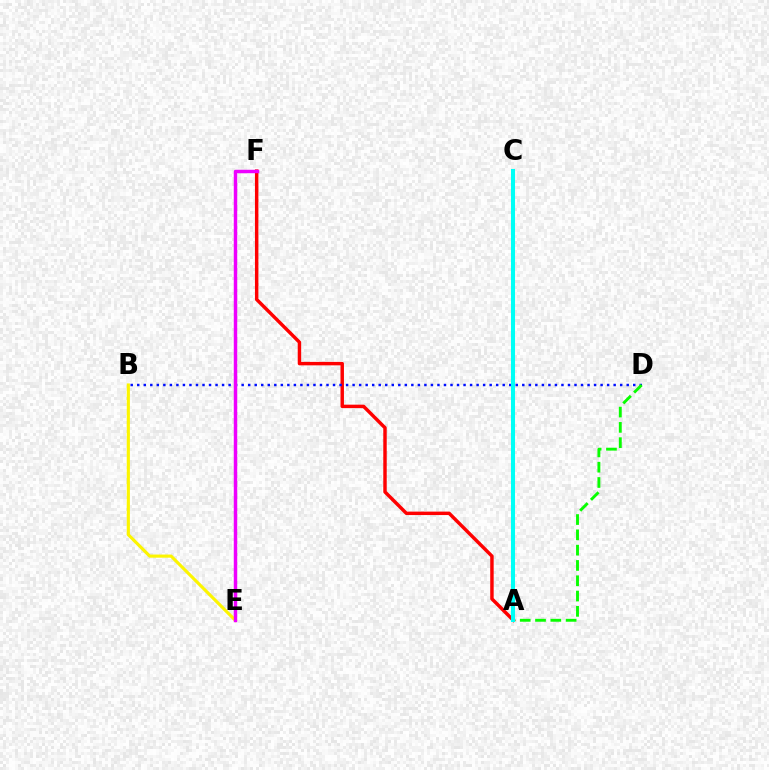{('A', 'F'): [{'color': '#ff0000', 'line_style': 'solid', 'thickness': 2.48}], ('B', 'E'): [{'color': '#fcf500', 'line_style': 'solid', 'thickness': 2.26}], ('B', 'D'): [{'color': '#0010ff', 'line_style': 'dotted', 'thickness': 1.77}], ('E', 'F'): [{'color': '#ee00ff', 'line_style': 'solid', 'thickness': 2.49}], ('A', 'D'): [{'color': '#08ff00', 'line_style': 'dashed', 'thickness': 2.08}], ('A', 'C'): [{'color': '#00fff6', 'line_style': 'solid', 'thickness': 2.92}]}